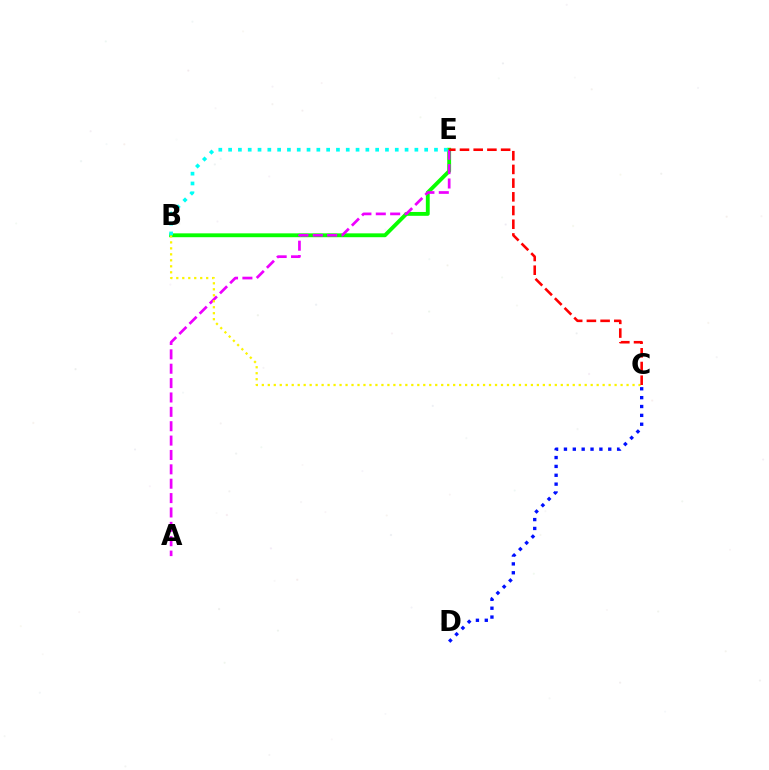{('B', 'E'): [{'color': '#08ff00', 'line_style': 'solid', 'thickness': 2.78}, {'color': '#00fff6', 'line_style': 'dotted', 'thickness': 2.66}], ('A', 'E'): [{'color': '#ee00ff', 'line_style': 'dashed', 'thickness': 1.95}], ('C', 'D'): [{'color': '#0010ff', 'line_style': 'dotted', 'thickness': 2.41}], ('B', 'C'): [{'color': '#fcf500', 'line_style': 'dotted', 'thickness': 1.62}], ('C', 'E'): [{'color': '#ff0000', 'line_style': 'dashed', 'thickness': 1.86}]}